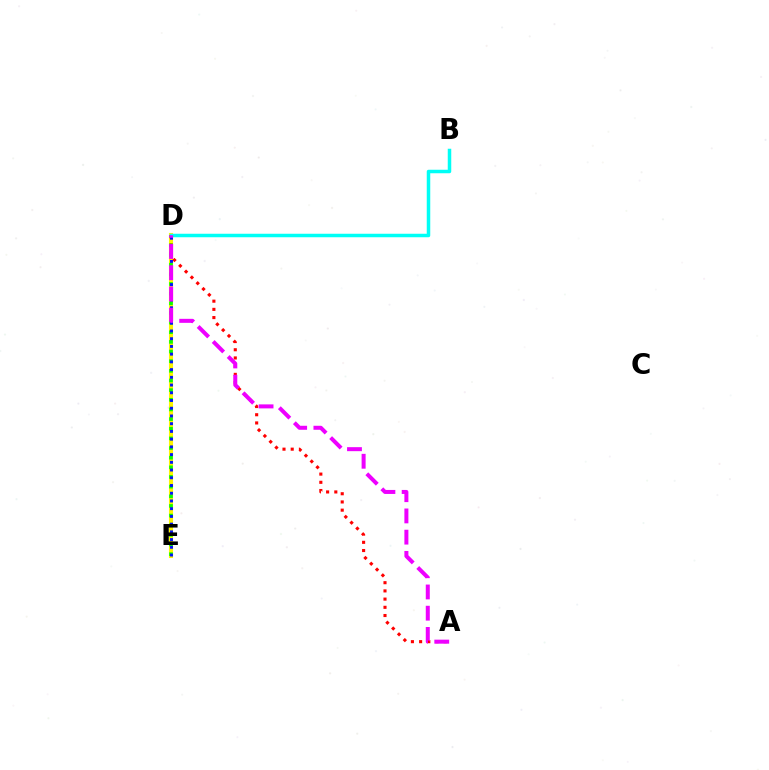{('D', 'E'): [{'color': '#fcf500', 'line_style': 'solid', 'thickness': 2.95}, {'color': '#08ff00', 'line_style': 'dotted', 'thickness': 2.62}, {'color': '#0010ff', 'line_style': 'dotted', 'thickness': 2.1}], ('A', 'D'): [{'color': '#ff0000', 'line_style': 'dotted', 'thickness': 2.23}, {'color': '#ee00ff', 'line_style': 'dashed', 'thickness': 2.88}], ('B', 'D'): [{'color': '#00fff6', 'line_style': 'solid', 'thickness': 2.52}]}